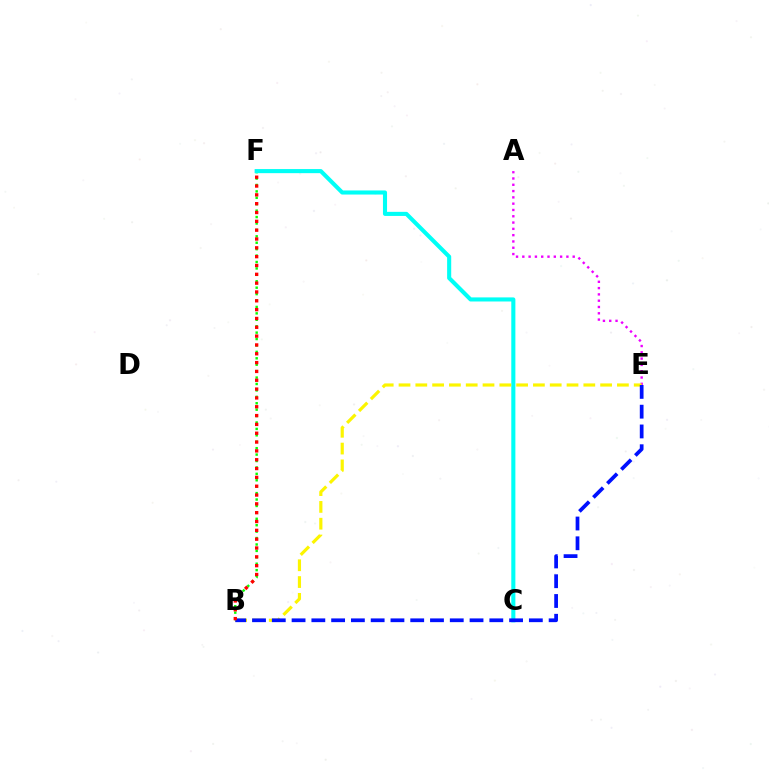{('B', 'F'): [{'color': '#08ff00', 'line_style': 'dotted', 'thickness': 1.74}, {'color': '#ff0000', 'line_style': 'dotted', 'thickness': 2.4}], ('C', 'F'): [{'color': '#00fff6', 'line_style': 'solid', 'thickness': 2.94}], ('A', 'E'): [{'color': '#ee00ff', 'line_style': 'dotted', 'thickness': 1.71}], ('B', 'E'): [{'color': '#fcf500', 'line_style': 'dashed', 'thickness': 2.28}, {'color': '#0010ff', 'line_style': 'dashed', 'thickness': 2.69}]}